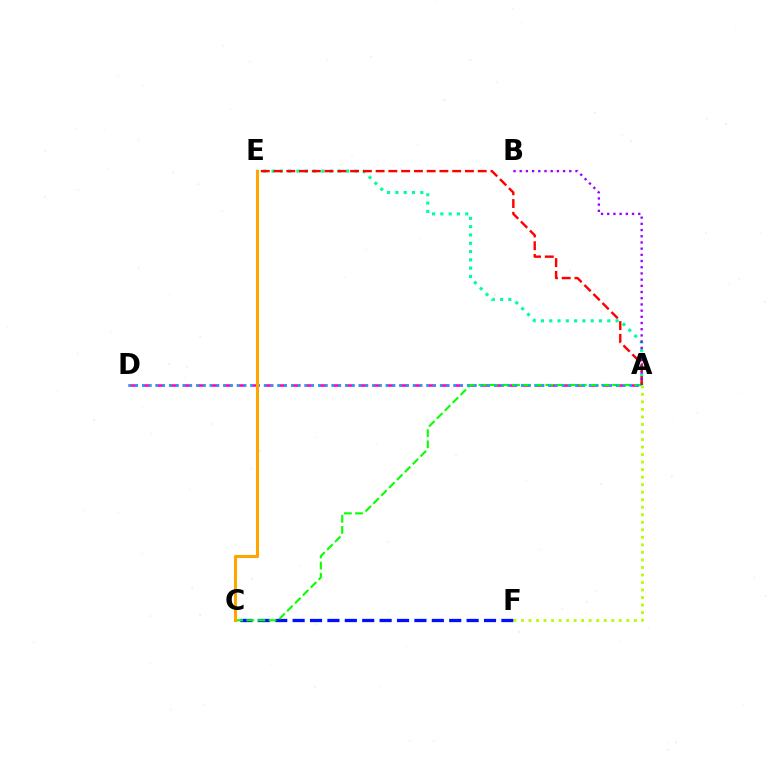{('A', 'E'): [{'color': '#00ff9d', 'line_style': 'dotted', 'thickness': 2.25}, {'color': '#ff0000', 'line_style': 'dashed', 'thickness': 1.73}], ('A', 'D'): [{'color': '#ff00bd', 'line_style': 'dashed', 'thickness': 1.84}, {'color': '#00b5ff', 'line_style': 'dotted', 'thickness': 1.84}], ('C', 'F'): [{'color': '#0010ff', 'line_style': 'dashed', 'thickness': 2.36}], ('A', 'F'): [{'color': '#b3ff00', 'line_style': 'dotted', 'thickness': 2.04}], ('A', 'C'): [{'color': '#08ff00', 'line_style': 'dashed', 'thickness': 1.51}], ('A', 'B'): [{'color': '#9b00ff', 'line_style': 'dotted', 'thickness': 1.68}], ('C', 'E'): [{'color': '#ffa500', 'line_style': 'solid', 'thickness': 2.2}]}